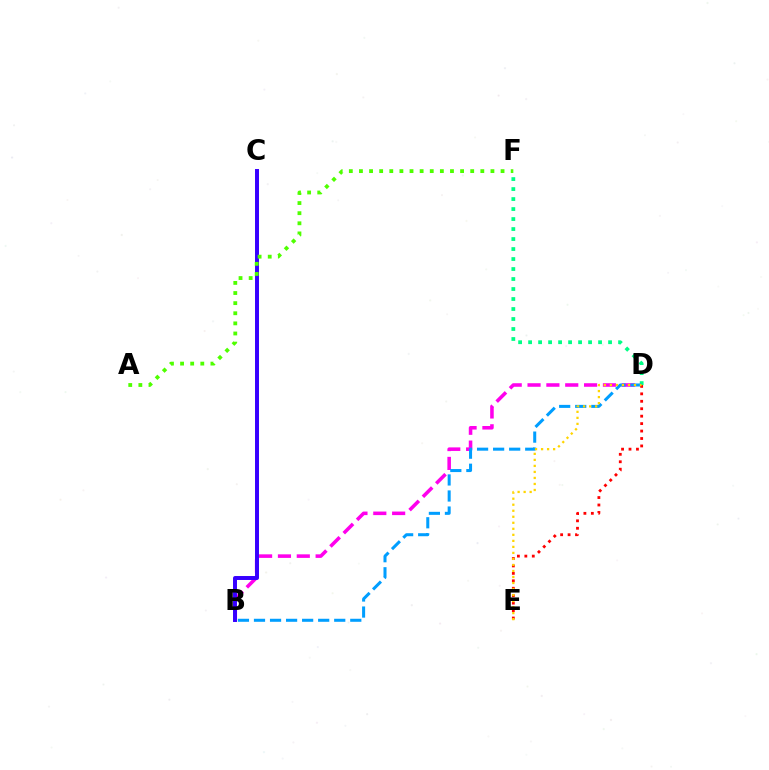{('B', 'D'): [{'color': '#ff00ed', 'line_style': 'dashed', 'thickness': 2.56}, {'color': '#009eff', 'line_style': 'dashed', 'thickness': 2.18}], ('D', 'F'): [{'color': '#00ff86', 'line_style': 'dotted', 'thickness': 2.72}], ('B', 'C'): [{'color': '#3700ff', 'line_style': 'solid', 'thickness': 2.85}], ('A', 'F'): [{'color': '#4fff00', 'line_style': 'dotted', 'thickness': 2.75}], ('D', 'E'): [{'color': '#ff0000', 'line_style': 'dotted', 'thickness': 2.02}, {'color': '#ffd500', 'line_style': 'dotted', 'thickness': 1.64}]}